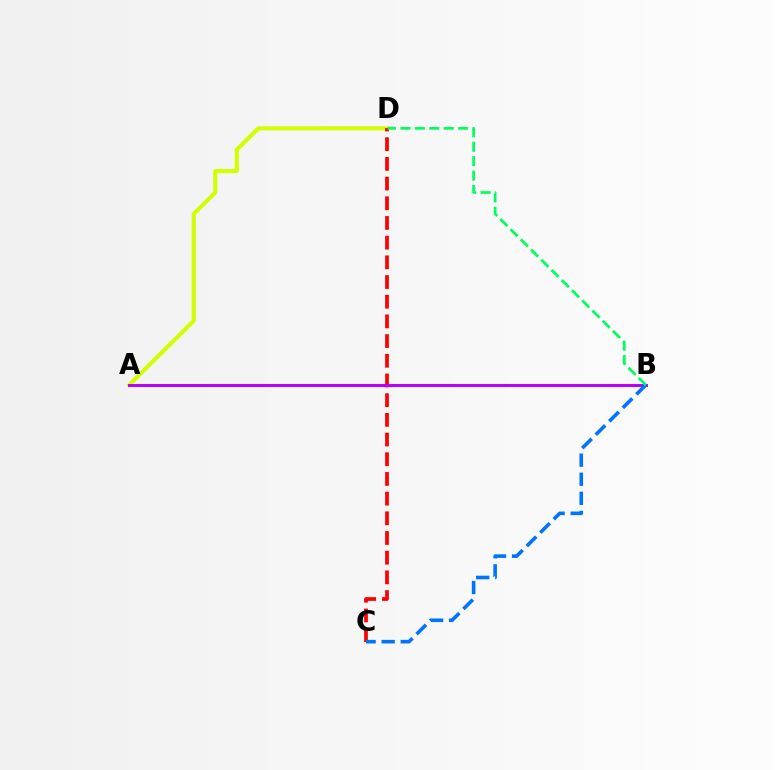{('A', 'D'): [{'color': '#d1ff00', 'line_style': 'solid', 'thickness': 2.95}], ('C', 'D'): [{'color': '#ff0000', 'line_style': 'dashed', 'thickness': 2.67}], ('A', 'B'): [{'color': '#b900ff', 'line_style': 'solid', 'thickness': 2.13}], ('B', 'C'): [{'color': '#0074ff', 'line_style': 'dashed', 'thickness': 2.59}], ('B', 'D'): [{'color': '#00ff5c', 'line_style': 'dashed', 'thickness': 1.96}]}